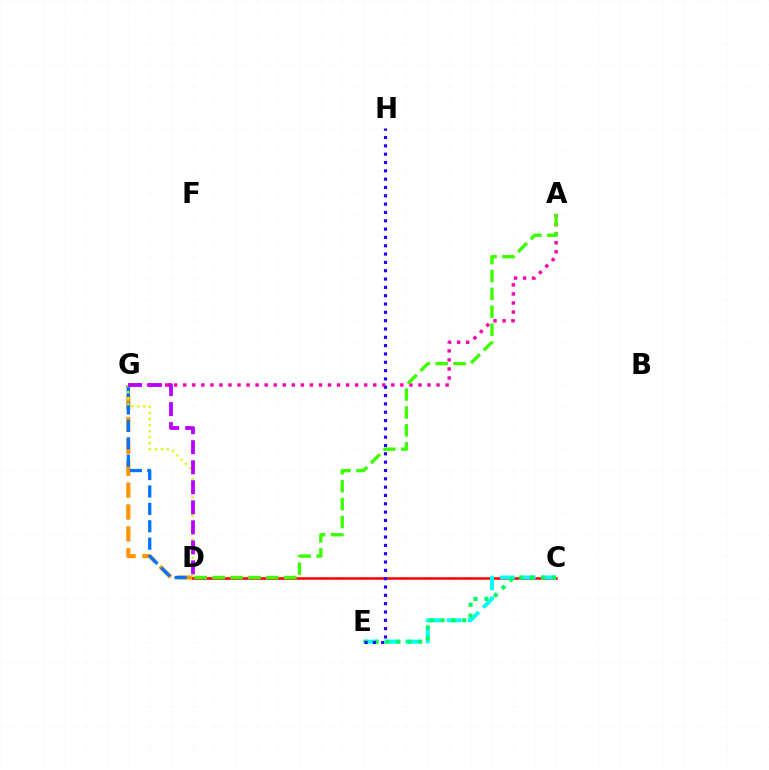{('D', 'G'): [{'color': '#ff9400', 'line_style': 'dashed', 'thickness': 2.97}, {'color': '#0074ff', 'line_style': 'dashed', 'thickness': 2.36}, {'color': '#d1ff00', 'line_style': 'dotted', 'thickness': 1.64}, {'color': '#b900ff', 'line_style': 'dashed', 'thickness': 2.72}], ('C', 'D'): [{'color': '#ff0000', 'line_style': 'solid', 'thickness': 1.82}], ('A', 'G'): [{'color': '#ff00ac', 'line_style': 'dotted', 'thickness': 2.46}], ('A', 'D'): [{'color': '#3dff00', 'line_style': 'dashed', 'thickness': 2.43}], ('C', 'E'): [{'color': '#00fff6', 'line_style': 'dashed', 'thickness': 2.84}, {'color': '#00ff5c', 'line_style': 'dotted', 'thickness': 2.96}], ('E', 'H'): [{'color': '#2500ff', 'line_style': 'dotted', 'thickness': 2.26}]}